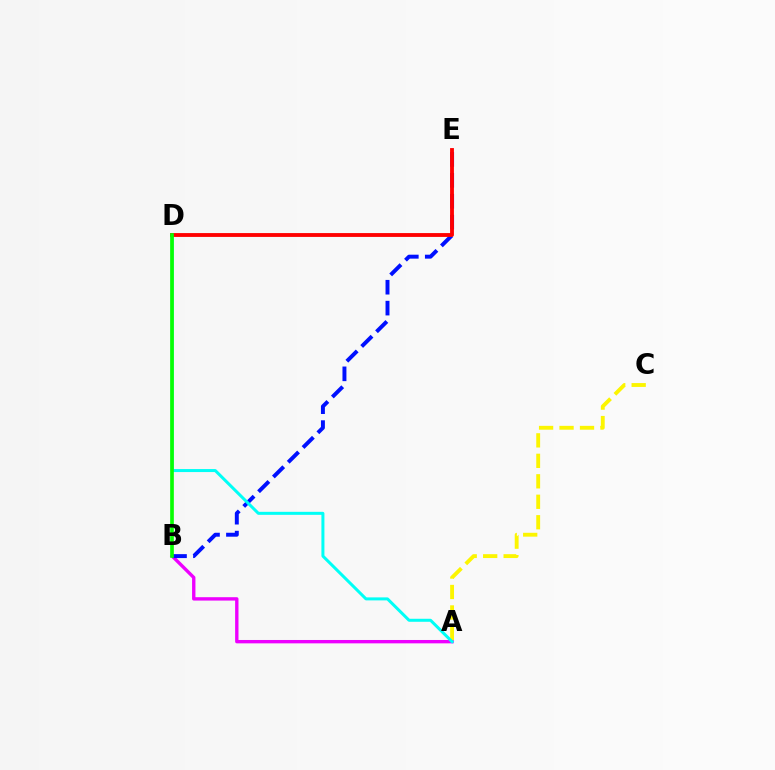{('A', 'B'): [{'color': '#ee00ff', 'line_style': 'solid', 'thickness': 2.42}], ('B', 'E'): [{'color': '#0010ff', 'line_style': 'dashed', 'thickness': 2.84}], ('A', 'C'): [{'color': '#fcf500', 'line_style': 'dashed', 'thickness': 2.78}], ('A', 'D'): [{'color': '#00fff6', 'line_style': 'solid', 'thickness': 2.16}], ('D', 'E'): [{'color': '#ff0000', 'line_style': 'solid', 'thickness': 2.77}], ('B', 'D'): [{'color': '#08ff00', 'line_style': 'solid', 'thickness': 2.64}]}